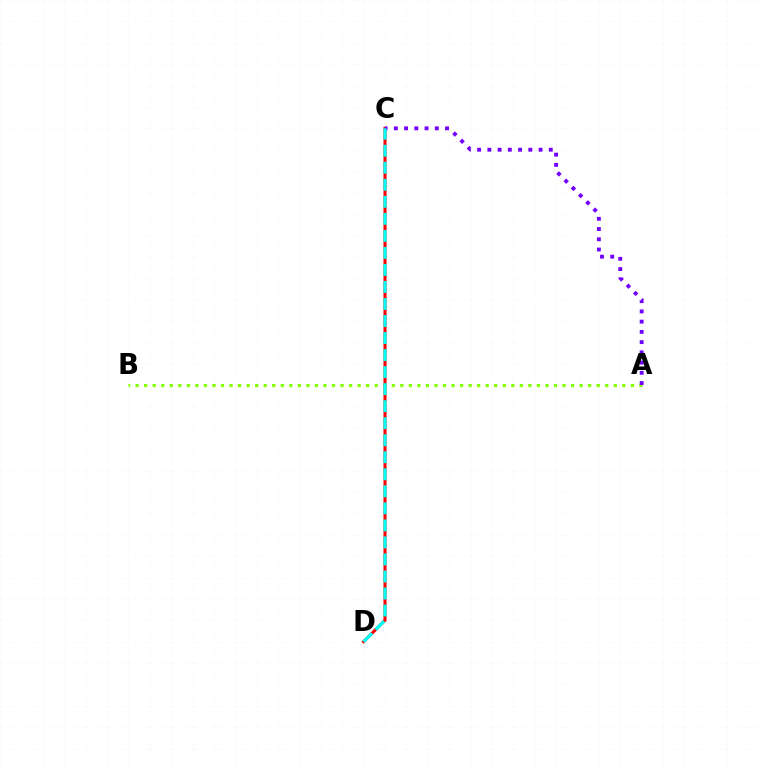{('A', 'B'): [{'color': '#84ff00', 'line_style': 'dotted', 'thickness': 2.32}], ('C', 'D'): [{'color': '#ff0000', 'line_style': 'solid', 'thickness': 2.21}, {'color': '#00fff6', 'line_style': 'dashed', 'thickness': 2.31}], ('A', 'C'): [{'color': '#7200ff', 'line_style': 'dotted', 'thickness': 2.78}]}